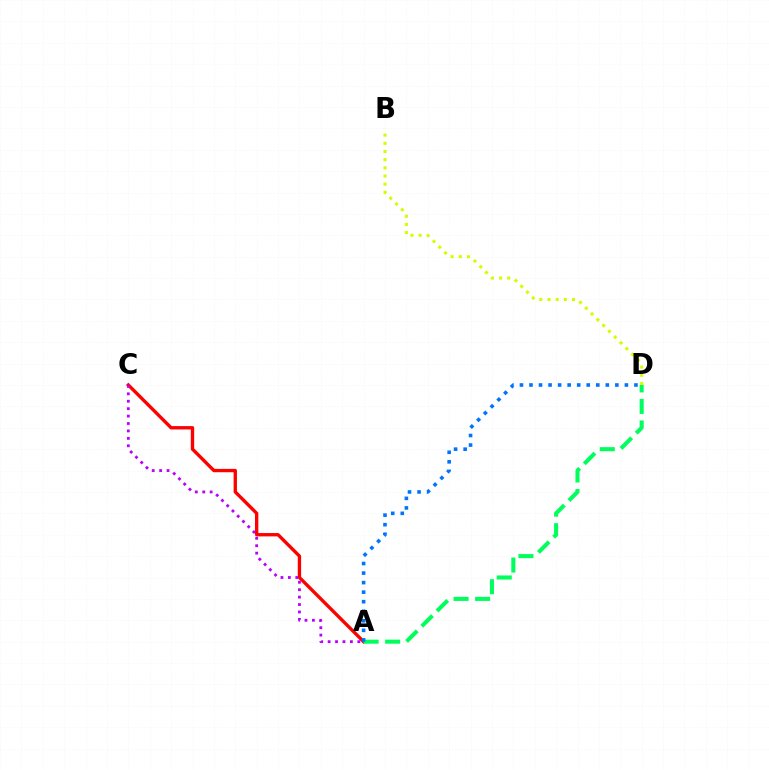{('B', 'D'): [{'color': '#d1ff00', 'line_style': 'dotted', 'thickness': 2.22}], ('A', 'C'): [{'color': '#ff0000', 'line_style': 'solid', 'thickness': 2.41}, {'color': '#b900ff', 'line_style': 'dotted', 'thickness': 2.02}], ('A', 'D'): [{'color': '#00ff5c', 'line_style': 'dashed', 'thickness': 2.92}, {'color': '#0074ff', 'line_style': 'dotted', 'thickness': 2.59}]}